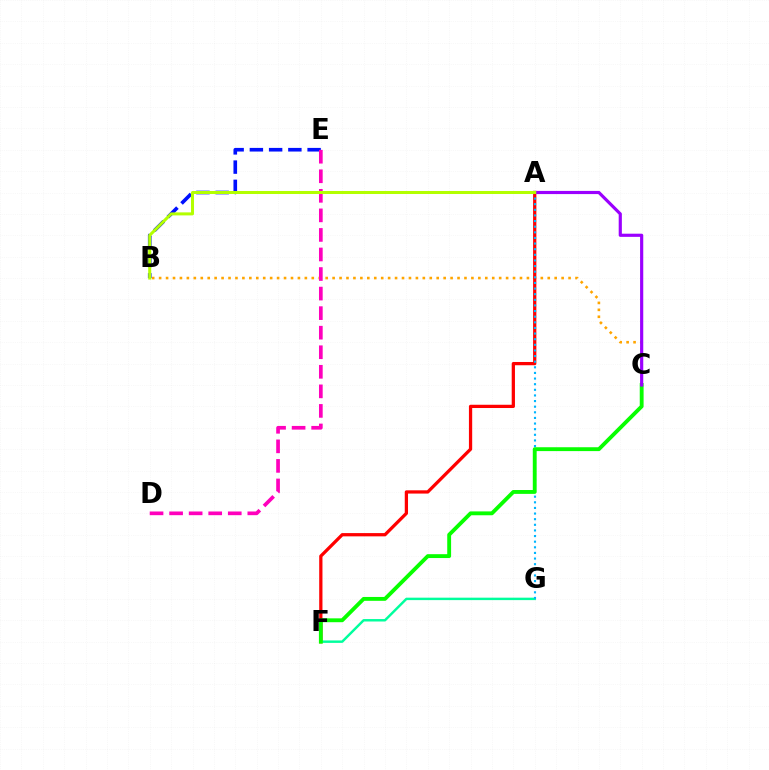{('B', 'C'): [{'color': '#ffa500', 'line_style': 'dotted', 'thickness': 1.89}], ('A', 'F'): [{'color': '#ff0000', 'line_style': 'solid', 'thickness': 2.35}], ('B', 'E'): [{'color': '#0010ff', 'line_style': 'dashed', 'thickness': 2.61}], ('D', 'E'): [{'color': '#ff00bd', 'line_style': 'dashed', 'thickness': 2.66}], ('F', 'G'): [{'color': '#00ff9d', 'line_style': 'solid', 'thickness': 1.76}], ('A', 'G'): [{'color': '#00b5ff', 'line_style': 'dotted', 'thickness': 1.53}], ('C', 'F'): [{'color': '#08ff00', 'line_style': 'solid', 'thickness': 2.78}], ('A', 'C'): [{'color': '#9b00ff', 'line_style': 'solid', 'thickness': 2.28}], ('A', 'B'): [{'color': '#b3ff00', 'line_style': 'solid', 'thickness': 2.18}]}